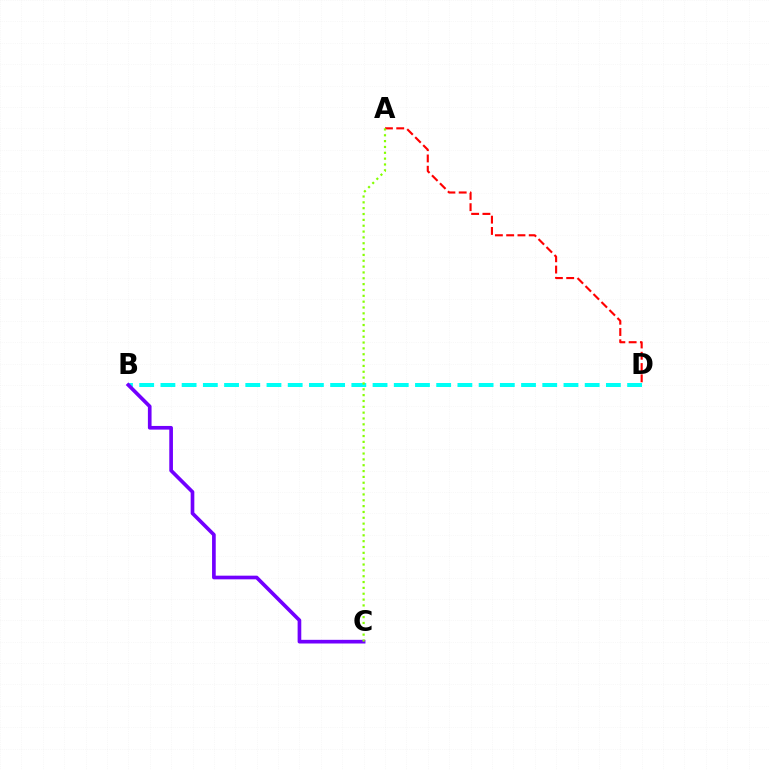{('A', 'D'): [{'color': '#ff0000', 'line_style': 'dashed', 'thickness': 1.53}], ('B', 'D'): [{'color': '#00fff6', 'line_style': 'dashed', 'thickness': 2.88}], ('B', 'C'): [{'color': '#7200ff', 'line_style': 'solid', 'thickness': 2.64}], ('A', 'C'): [{'color': '#84ff00', 'line_style': 'dotted', 'thickness': 1.59}]}